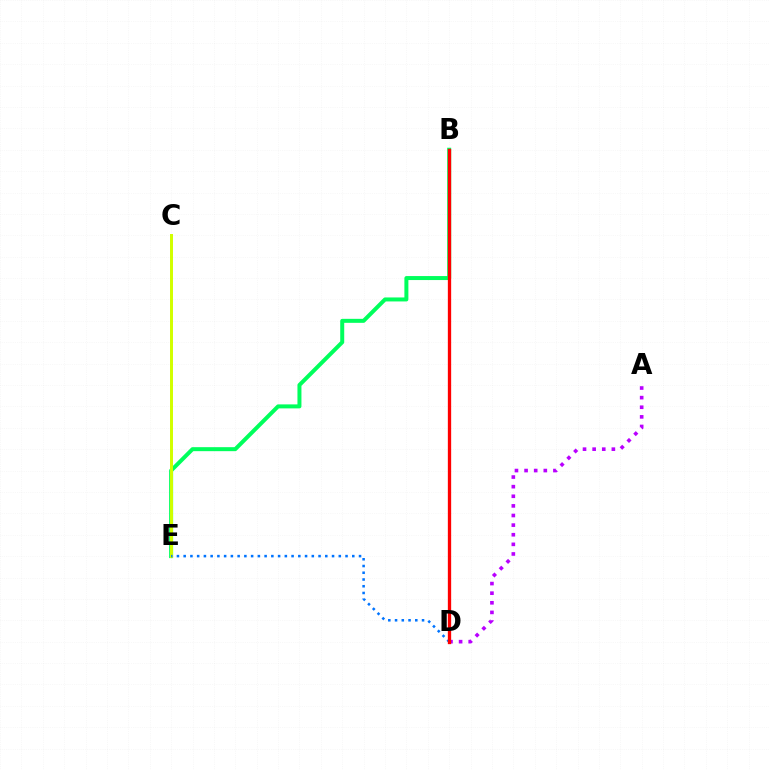{('B', 'E'): [{'color': '#00ff5c', 'line_style': 'solid', 'thickness': 2.88}], ('C', 'E'): [{'color': '#d1ff00', 'line_style': 'solid', 'thickness': 2.14}], ('D', 'E'): [{'color': '#0074ff', 'line_style': 'dotted', 'thickness': 1.83}], ('A', 'D'): [{'color': '#b900ff', 'line_style': 'dotted', 'thickness': 2.61}], ('B', 'D'): [{'color': '#ff0000', 'line_style': 'solid', 'thickness': 2.38}]}